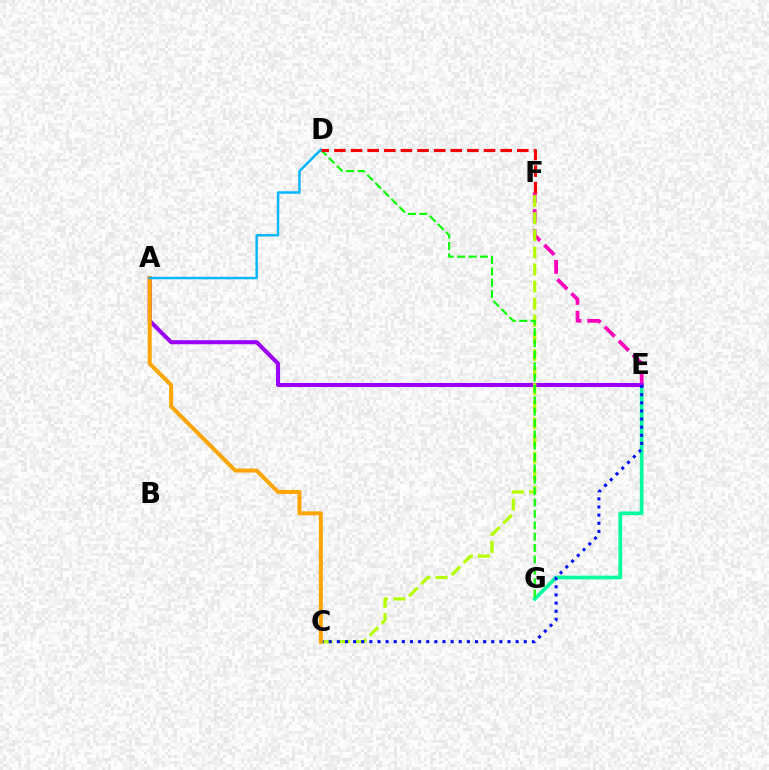{('E', 'G'): [{'color': '#00ff9d', 'line_style': 'solid', 'thickness': 2.67}], ('E', 'F'): [{'color': '#ff00bd', 'line_style': 'dashed', 'thickness': 2.7}], ('A', 'E'): [{'color': '#9b00ff', 'line_style': 'solid', 'thickness': 2.91}], ('C', 'F'): [{'color': '#b3ff00', 'line_style': 'dashed', 'thickness': 2.32}], ('D', 'G'): [{'color': '#08ff00', 'line_style': 'dashed', 'thickness': 1.54}], ('C', 'E'): [{'color': '#0010ff', 'line_style': 'dotted', 'thickness': 2.21}], ('A', 'C'): [{'color': '#ffa500', 'line_style': 'solid', 'thickness': 2.89}], ('A', 'D'): [{'color': '#00b5ff', 'line_style': 'solid', 'thickness': 1.76}], ('D', 'F'): [{'color': '#ff0000', 'line_style': 'dashed', 'thickness': 2.26}]}